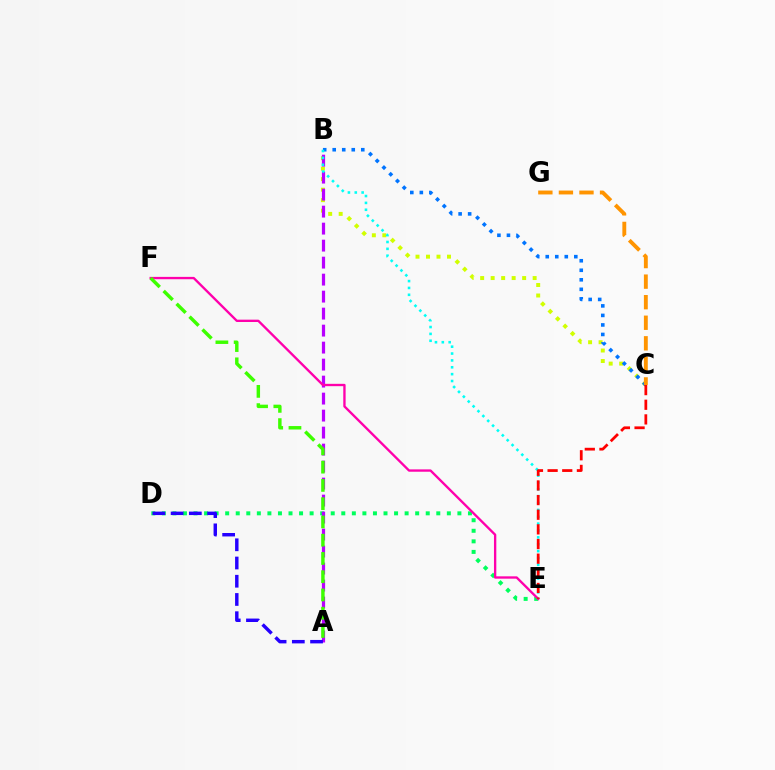{('D', 'E'): [{'color': '#00ff5c', 'line_style': 'dotted', 'thickness': 2.87}], ('B', 'C'): [{'color': '#d1ff00', 'line_style': 'dotted', 'thickness': 2.85}, {'color': '#0074ff', 'line_style': 'dotted', 'thickness': 2.59}], ('A', 'B'): [{'color': '#b900ff', 'line_style': 'dashed', 'thickness': 2.31}], ('E', 'F'): [{'color': '#ff00ac', 'line_style': 'solid', 'thickness': 1.69}], ('A', 'D'): [{'color': '#2500ff', 'line_style': 'dashed', 'thickness': 2.48}], ('B', 'E'): [{'color': '#00fff6', 'line_style': 'dotted', 'thickness': 1.86}], ('C', 'G'): [{'color': '#ff9400', 'line_style': 'dashed', 'thickness': 2.79}], ('C', 'E'): [{'color': '#ff0000', 'line_style': 'dashed', 'thickness': 1.99}], ('A', 'F'): [{'color': '#3dff00', 'line_style': 'dashed', 'thickness': 2.48}]}